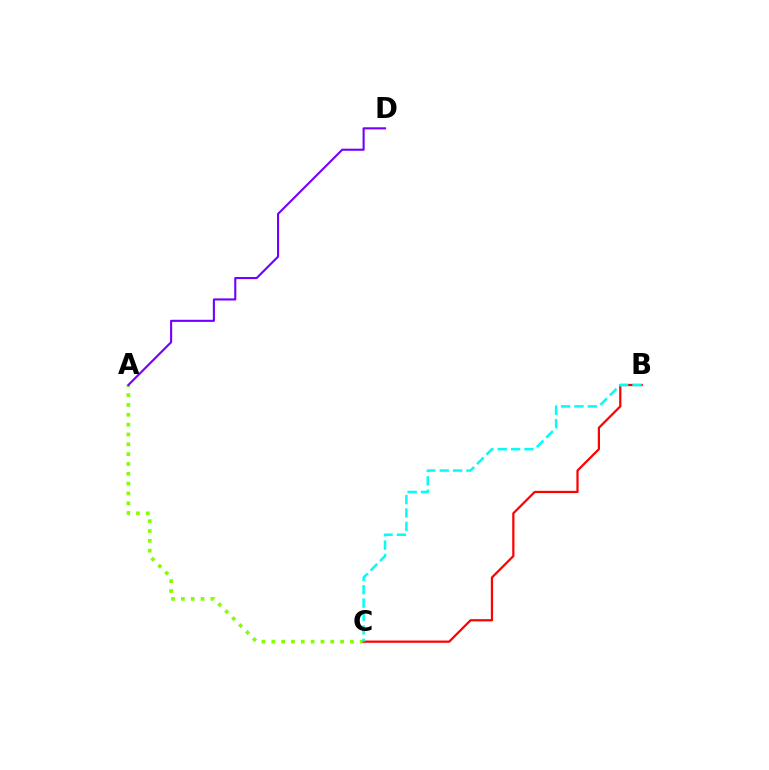{('A', 'C'): [{'color': '#84ff00', 'line_style': 'dotted', 'thickness': 2.67}], ('B', 'C'): [{'color': '#ff0000', 'line_style': 'solid', 'thickness': 1.6}, {'color': '#00fff6', 'line_style': 'dashed', 'thickness': 1.82}], ('A', 'D'): [{'color': '#7200ff', 'line_style': 'solid', 'thickness': 1.52}]}